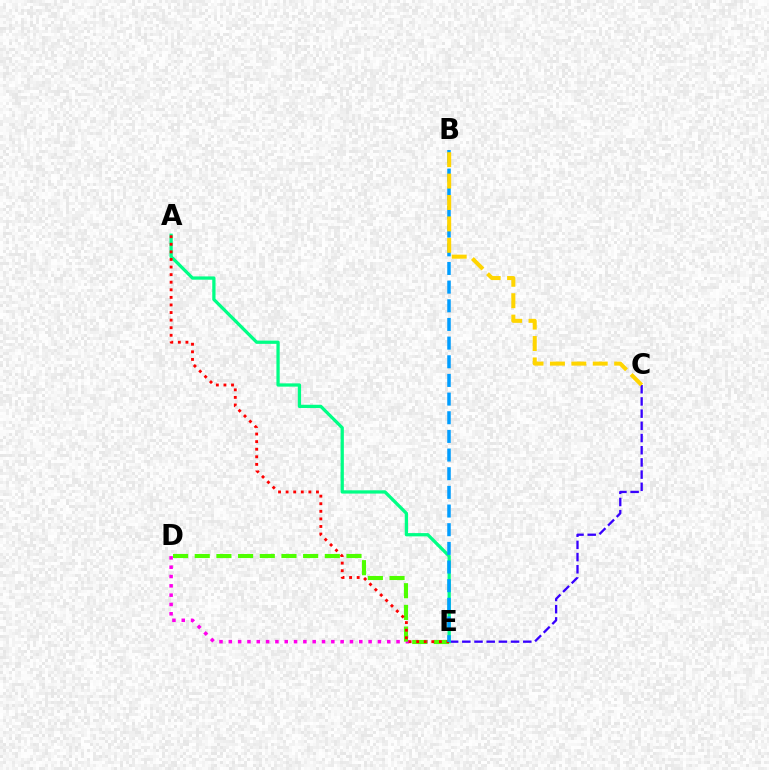{('C', 'E'): [{'color': '#3700ff', 'line_style': 'dashed', 'thickness': 1.66}], ('D', 'E'): [{'color': '#ff00ed', 'line_style': 'dotted', 'thickness': 2.53}, {'color': '#4fff00', 'line_style': 'dashed', 'thickness': 2.95}], ('A', 'E'): [{'color': '#00ff86', 'line_style': 'solid', 'thickness': 2.35}, {'color': '#ff0000', 'line_style': 'dotted', 'thickness': 2.06}], ('B', 'E'): [{'color': '#009eff', 'line_style': 'dashed', 'thickness': 2.53}], ('B', 'C'): [{'color': '#ffd500', 'line_style': 'dashed', 'thickness': 2.91}]}